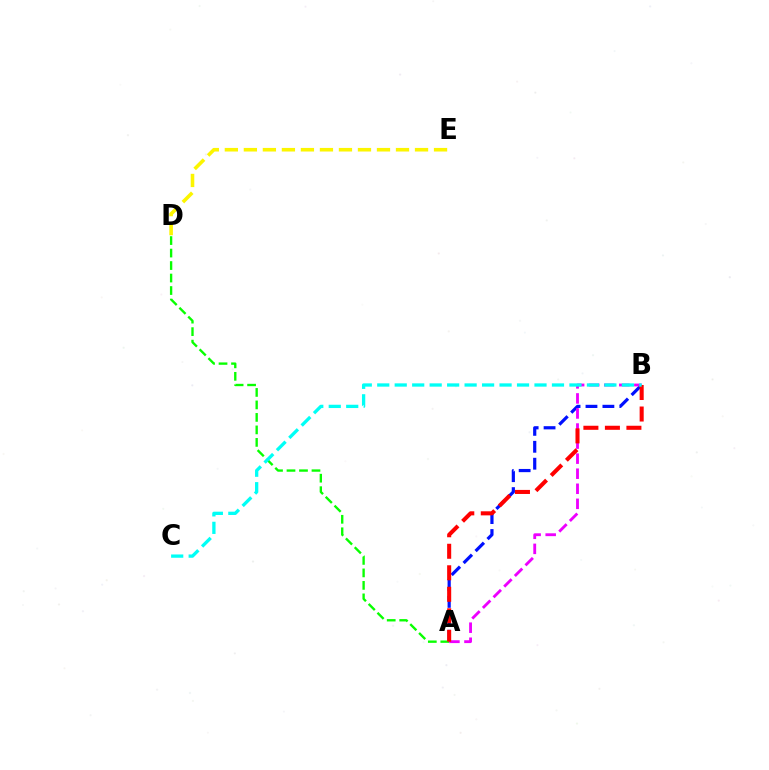{('A', 'B'): [{'color': '#0010ff', 'line_style': 'dashed', 'thickness': 2.3}, {'color': '#ee00ff', 'line_style': 'dashed', 'thickness': 2.05}, {'color': '#ff0000', 'line_style': 'dashed', 'thickness': 2.92}], ('A', 'D'): [{'color': '#08ff00', 'line_style': 'dashed', 'thickness': 1.7}], ('B', 'C'): [{'color': '#00fff6', 'line_style': 'dashed', 'thickness': 2.37}], ('D', 'E'): [{'color': '#fcf500', 'line_style': 'dashed', 'thickness': 2.58}]}